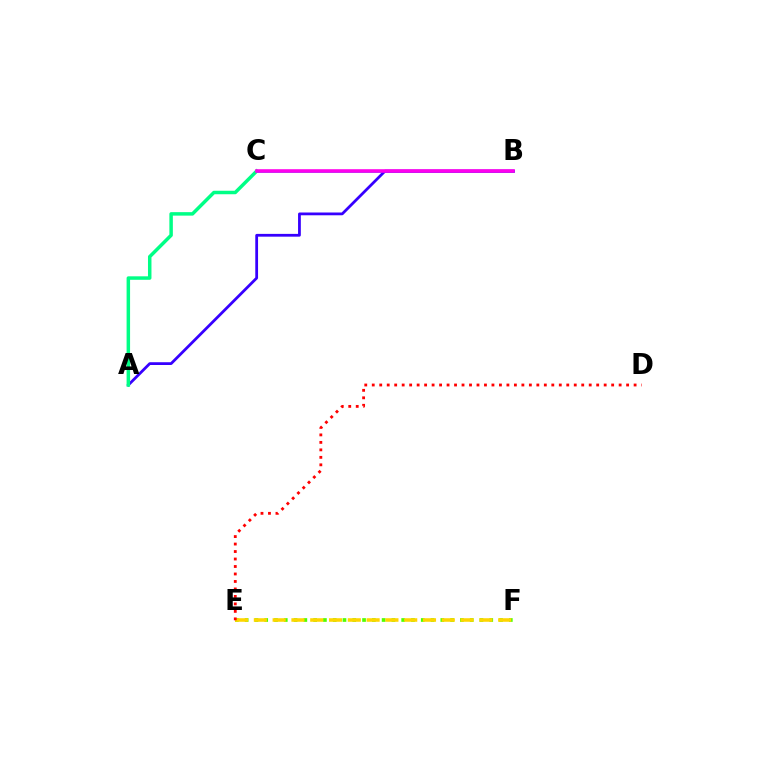{('B', 'C'): [{'color': '#009eff', 'line_style': 'solid', 'thickness': 1.88}, {'color': '#ff00ed', 'line_style': 'solid', 'thickness': 2.58}], ('E', 'F'): [{'color': '#4fff00', 'line_style': 'dotted', 'thickness': 2.66}, {'color': '#ffd500', 'line_style': 'dashed', 'thickness': 2.55}], ('D', 'E'): [{'color': '#ff0000', 'line_style': 'dotted', 'thickness': 2.03}], ('A', 'B'): [{'color': '#3700ff', 'line_style': 'solid', 'thickness': 2.0}], ('A', 'C'): [{'color': '#00ff86', 'line_style': 'solid', 'thickness': 2.51}]}